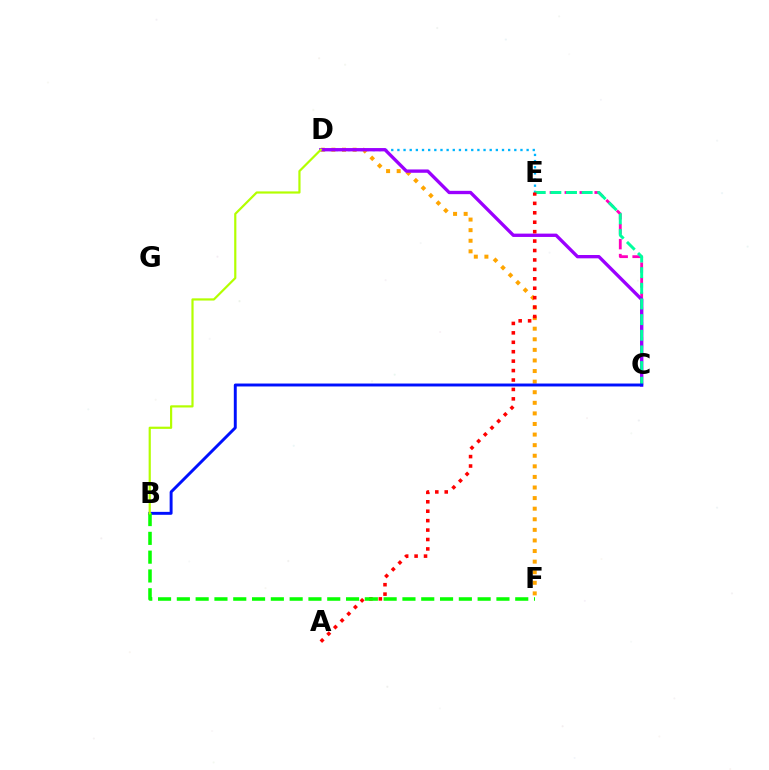{('C', 'E'): [{'color': '#ff00bd', 'line_style': 'dashed', 'thickness': 2.03}, {'color': '#00ff9d', 'line_style': 'dashed', 'thickness': 2.13}], ('D', 'E'): [{'color': '#00b5ff', 'line_style': 'dotted', 'thickness': 1.67}], ('D', 'F'): [{'color': '#ffa500', 'line_style': 'dotted', 'thickness': 2.88}], ('C', 'D'): [{'color': '#9b00ff', 'line_style': 'solid', 'thickness': 2.4}], ('B', 'C'): [{'color': '#0010ff', 'line_style': 'solid', 'thickness': 2.11}], ('A', 'E'): [{'color': '#ff0000', 'line_style': 'dotted', 'thickness': 2.56}], ('B', 'F'): [{'color': '#08ff00', 'line_style': 'dashed', 'thickness': 2.55}], ('B', 'D'): [{'color': '#b3ff00', 'line_style': 'solid', 'thickness': 1.58}]}